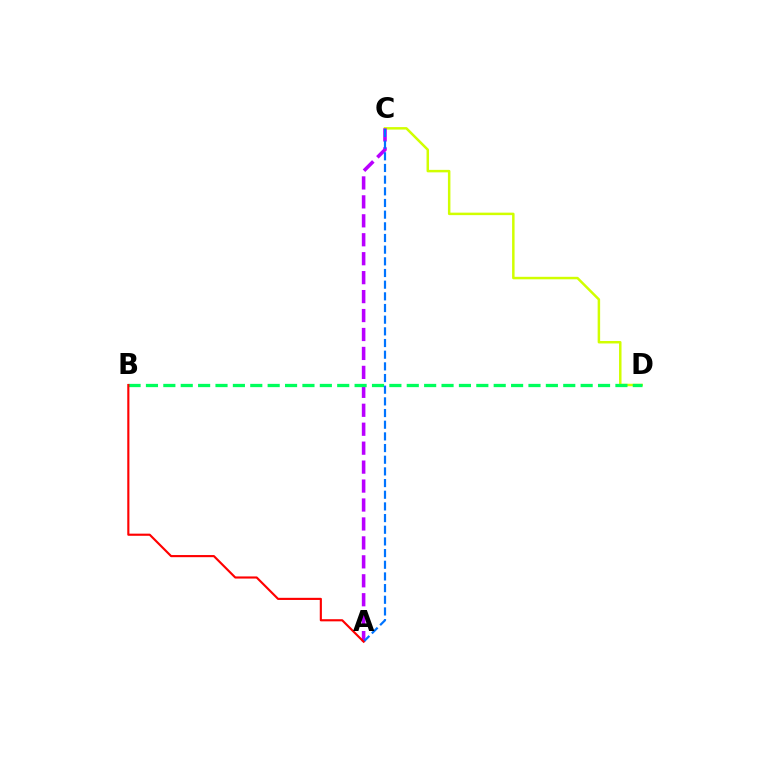{('C', 'D'): [{'color': '#d1ff00', 'line_style': 'solid', 'thickness': 1.79}], ('A', 'C'): [{'color': '#b900ff', 'line_style': 'dashed', 'thickness': 2.57}, {'color': '#0074ff', 'line_style': 'dashed', 'thickness': 1.59}], ('B', 'D'): [{'color': '#00ff5c', 'line_style': 'dashed', 'thickness': 2.36}], ('A', 'B'): [{'color': '#ff0000', 'line_style': 'solid', 'thickness': 1.54}]}